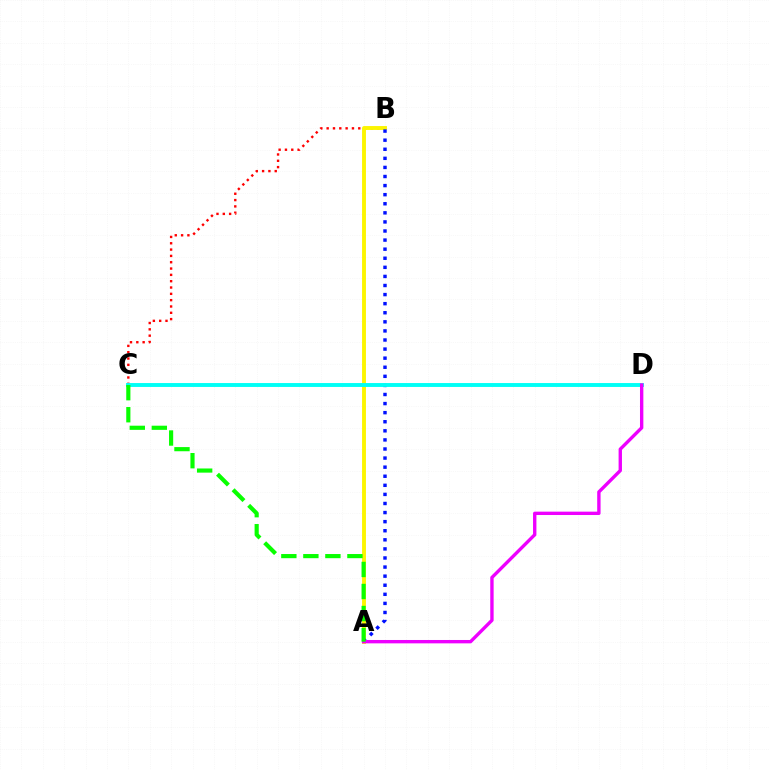{('B', 'C'): [{'color': '#ff0000', 'line_style': 'dotted', 'thickness': 1.72}], ('A', 'B'): [{'color': '#fcf500', 'line_style': 'solid', 'thickness': 2.8}, {'color': '#0010ff', 'line_style': 'dotted', 'thickness': 2.47}], ('C', 'D'): [{'color': '#00fff6', 'line_style': 'solid', 'thickness': 2.81}], ('A', 'D'): [{'color': '#ee00ff', 'line_style': 'solid', 'thickness': 2.42}], ('A', 'C'): [{'color': '#08ff00', 'line_style': 'dashed', 'thickness': 2.99}]}